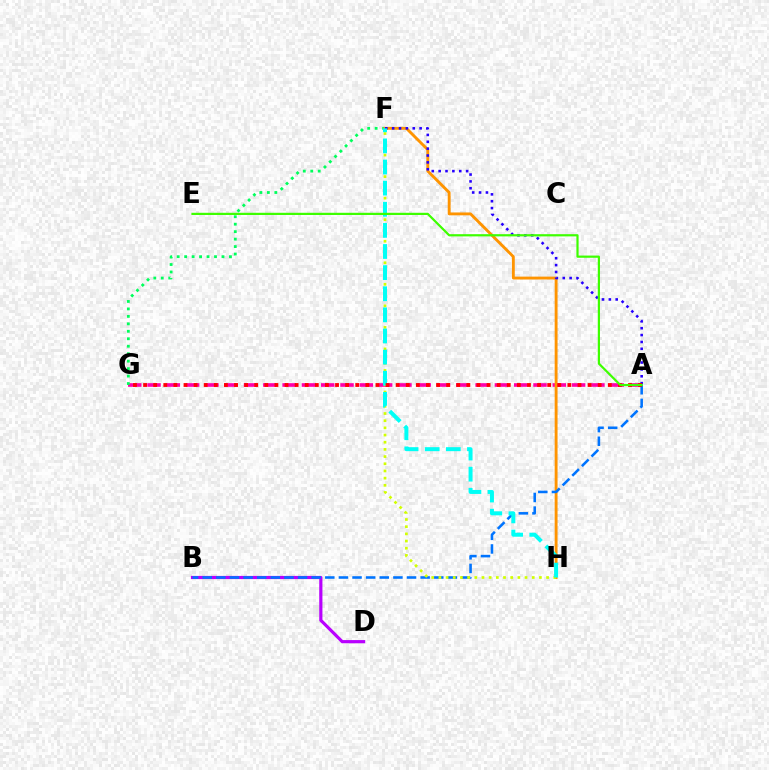{('A', 'G'): [{'color': '#ff00ac', 'line_style': 'dashed', 'thickness': 2.62}, {'color': '#ff0000', 'line_style': 'dotted', 'thickness': 2.74}], ('B', 'D'): [{'color': '#b900ff', 'line_style': 'solid', 'thickness': 2.29}], ('F', 'G'): [{'color': '#00ff5c', 'line_style': 'dotted', 'thickness': 2.03}], ('F', 'H'): [{'color': '#ff9400', 'line_style': 'solid', 'thickness': 2.07}, {'color': '#d1ff00', 'line_style': 'dotted', 'thickness': 1.95}, {'color': '#00fff6', 'line_style': 'dashed', 'thickness': 2.87}], ('A', 'B'): [{'color': '#0074ff', 'line_style': 'dashed', 'thickness': 1.85}], ('A', 'F'): [{'color': '#2500ff', 'line_style': 'dotted', 'thickness': 1.87}], ('A', 'E'): [{'color': '#3dff00', 'line_style': 'solid', 'thickness': 1.59}]}